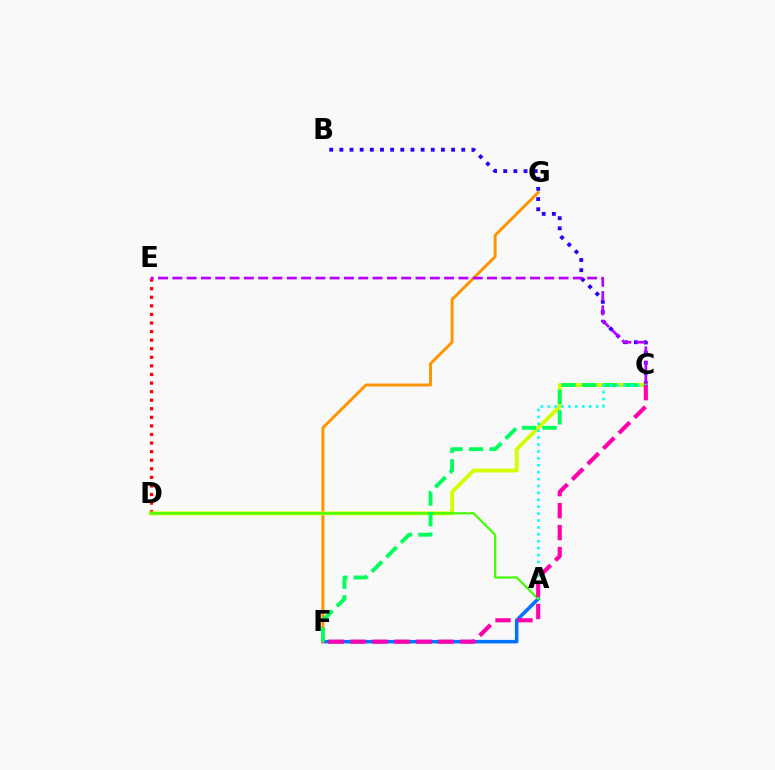{('B', 'C'): [{'color': '#2500ff', 'line_style': 'dotted', 'thickness': 2.76}], ('A', 'F'): [{'color': '#0074ff', 'line_style': 'solid', 'thickness': 2.54}], ('D', 'E'): [{'color': '#ff0000', 'line_style': 'dotted', 'thickness': 2.33}], ('F', 'G'): [{'color': '#ff9400', 'line_style': 'solid', 'thickness': 2.12}], ('C', 'D'): [{'color': '#d1ff00', 'line_style': 'solid', 'thickness': 2.77}], ('A', 'D'): [{'color': '#3dff00', 'line_style': 'solid', 'thickness': 1.56}], ('C', 'F'): [{'color': '#00ff5c', 'line_style': 'dashed', 'thickness': 2.8}, {'color': '#ff00ac', 'line_style': 'dashed', 'thickness': 2.98}], ('C', 'E'): [{'color': '#b900ff', 'line_style': 'dashed', 'thickness': 1.94}], ('A', 'C'): [{'color': '#00fff6', 'line_style': 'dotted', 'thickness': 1.88}]}